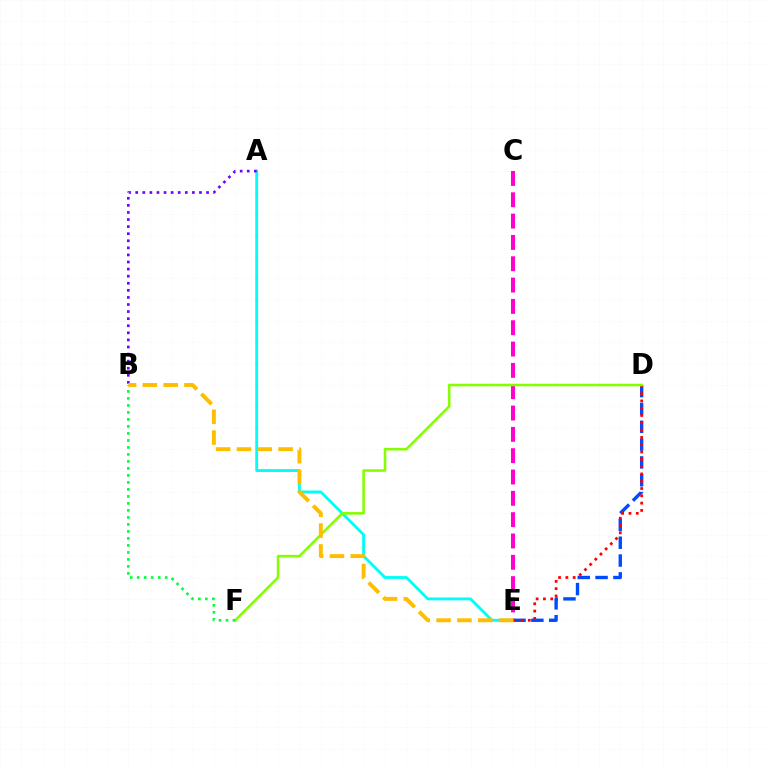{('D', 'E'): [{'color': '#004bff', 'line_style': 'dashed', 'thickness': 2.42}, {'color': '#ff0000', 'line_style': 'dotted', 'thickness': 1.98}], ('C', 'E'): [{'color': '#ff00cf', 'line_style': 'dashed', 'thickness': 2.9}], ('A', 'E'): [{'color': '#00fff6', 'line_style': 'solid', 'thickness': 2.06}], ('A', 'B'): [{'color': '#7200ff', 'line_style': 'dotted', 'thickness': 1.92}], ('D', 'F'): [{'color': '#84ff00', 'line_style': 'solid', 'thickness': 1.86}], ('B', 'F'): [{'color': '#00ff39', 'line_style': 'dotted', 'thickness': 1.9}], ('B', 'E'): [{'color': '#ffbd00', 'line_style': 'dashed', 'thickness': 2.83}]}